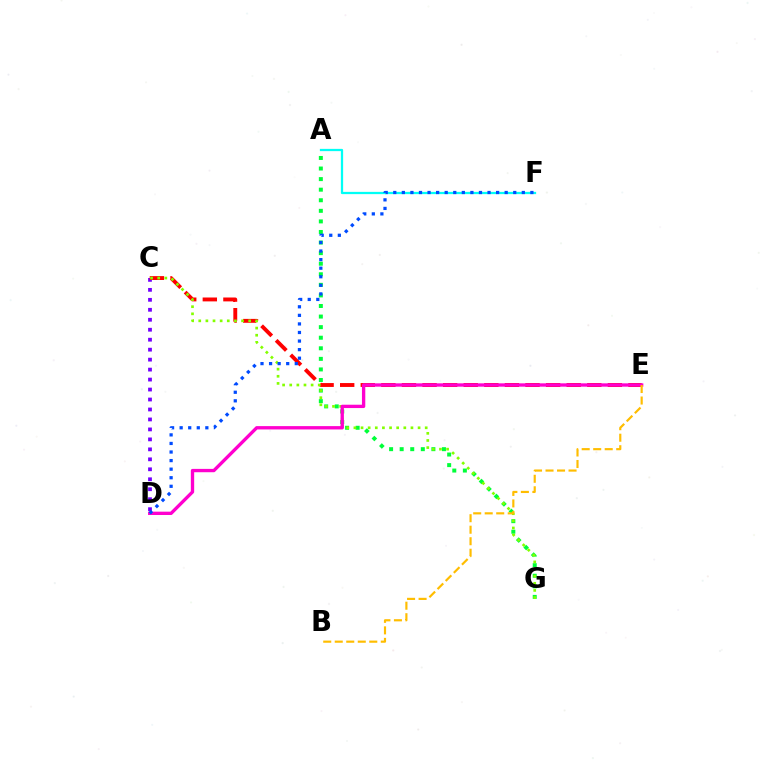{('C', 'D'): [{'color': '#7200ff', 'line_style': 'dotted', 'thickness': 2.71}], ('C', 'E'): [{'color': '#ff0000', 'line_style': 'dashed', 'thickness': 2.8}], ('A', 'G'): [{'color': '#00ff39', 'line_style': 'dotted', 'thickness': 2.87}], ('A', 'F'): [{'color': '#00fff6', 'line_style': 'solid', 'thickness': 1.63}], ('C', 'G'): [{'color': '#84ff00', 'line_style': 'dotted', 'thickness': 1.94}], ('D', 'E'): [{'color': '#ff00cf', 'line_style': 'solid', 'thickness': 2.4}], ('D', 'F'): [{'color': '#004bff', 'line_style': 'dotted', 'thickness': 2.33}], ('B', 'E'): [{'color': '#ffbd00', 'line_style': 'dashed', 'thickness': 1.56}]}